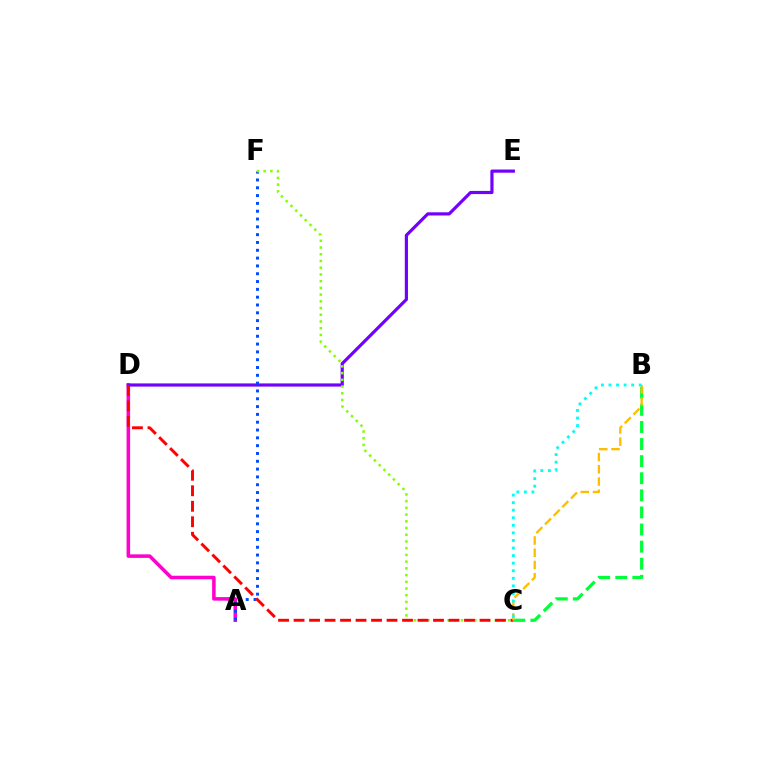{('A', 'D'): [{'color': '#ff00cf', 'line_style': 'solid', 'thickness': 2.55}], ('D', 'E'): [{'color': '#7200ff', 'line_style': 'solid', 'thickness': 2.29}], ('A', 'F'): [{'color': '#004bff', 'line_style': 'dotted', 'thickness': 2.12}], ('C', 'F'): [{'color': '#84ff00', 'line_style': 'dotted', 'thickness': 1.83}], ('B', 'C'): [{'color': '#00ff39', 'line_style': 'dashed', 'thickness': 2.32}, {'color': '#ffbd00', 'line_style': 'dashed', 'thickness': 1.66}, {'color': '#00fff6', 'line_style': 'dotted', 'thickness': 2.06}], ('C', 'D'): [{'color': '#ff0000', 'line_style': 'dashed', 'thickness': 2.11}]}